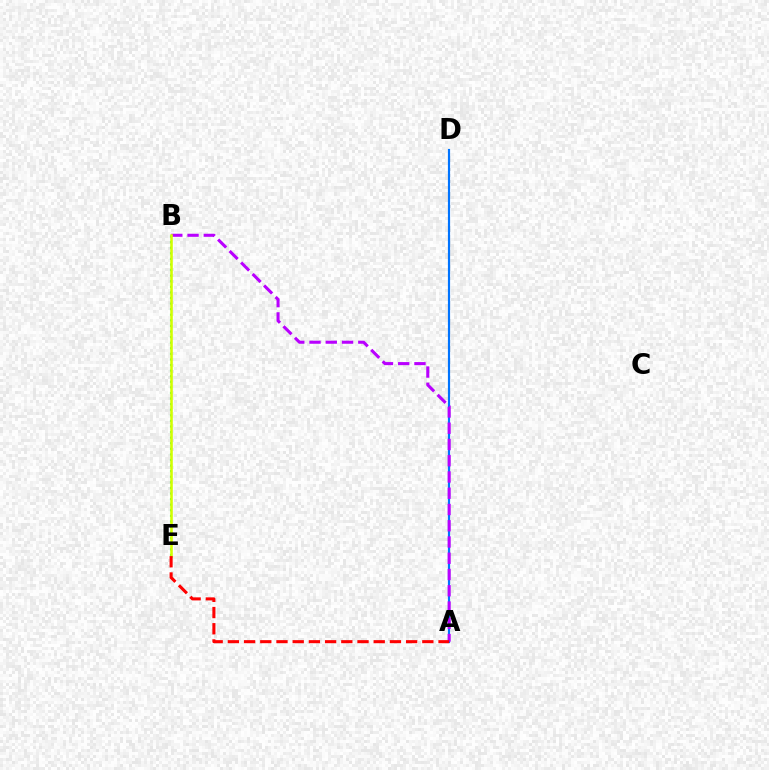{('A', 'D'): [{'color': '#0074ff', 'line_style': 'solid', 'thickness': 1.57}], ('B', 'E'): [{'color': '#00ff5c', 'line_style': 'dotted', 'thickness': 1.52}, {'color': '#d1ff00', 'line_style': 'solid', 'thickness': 1.85}], ('A', 'B'): [{'color': '#b900ff', 'line_style': 'dashed', 'thickness': 2.21}], ('A', 'E'): [{'color': '#ff0000', 'line_style': 'dashed', 'thickness': 2.2}]}